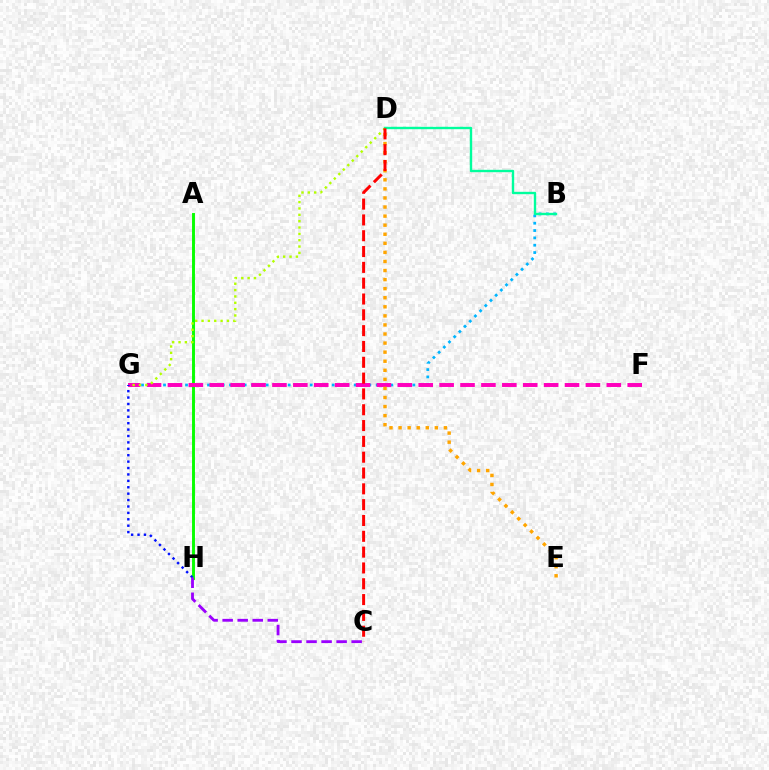{('B', 'G'): [{'color': '#00b5ff', 'line_style': 'dotted', 'thickness': 1.99}], ('A', 'H'): [{'color': '#08ff00', 'line_style': 'solid', 'thickness': 2.1}], ('F', 'G'): [{'color': '#ff00bd', 'line_style': 'dashed', 'thickness': 2.84}], ('B', 'D'): [{'color': '#00ff9d', 'line_style': 'solid', 'thickness': 1.71}], ('D', 'G'): [{'color': '#b3ff00', 'line_style': 'dotted', 'thickness': 1.72}], ('D', 'E'): [{'color': '#ffa500', 'line_style': 'dotted', 'thickness': 2.46}], ('G', 'H'): [{'color': '#0010ff', 'line_style': 'dotted', 'thickness': 1.74}], ('C', 'H'): [{'color': '#9b00ff', 'line_style': 'dashed', 'thickness': 2.04}], ('C', 'D'): [{'color': '#ff0000', 'line_style': 'dashed', 'thickness': 2.15}]}